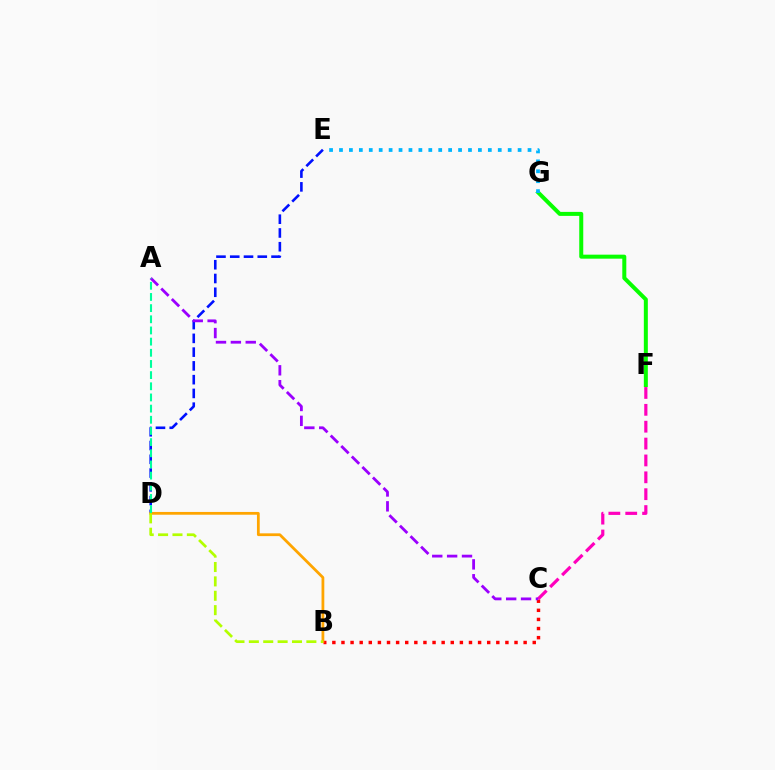{('D', 'E'): [{'color': '#0010ff', 'line_style': 'dashed', 'thickness': 1.87}], ('B', 'C'): [{'color': '#ff0000', 'line_style': 'dotted', 'thickness': 2.47}], ('B', 'D'): [{'color': '#ffa500', 'line_style': 'solid', 'thickness': 1.99}, {'color': '#b3ff00', 'line_style': 'dashed', 'thickness': 1.95}], ('C', 'F'): [{'color': '#ff00bd', 'line_style': 'dashed', 'thickness': 2.29}], ('A', 'C'): [{'color': '#9b00ff', 'line_style': 'dashed', 'thickness': 2.02}], ('F', 'G'): [{'color': '#08ff00', 'line_style': 'solid', 'thickness': 2.88}], ('A', 'D'): [{'color': '#00ff9d', 'line_style': 'dashed', 'thickness': 1.52}], ('E', 'G'): [{'color': '#00b5ff', 'line_style': 'dotted', 'thickness': 2.7}]}